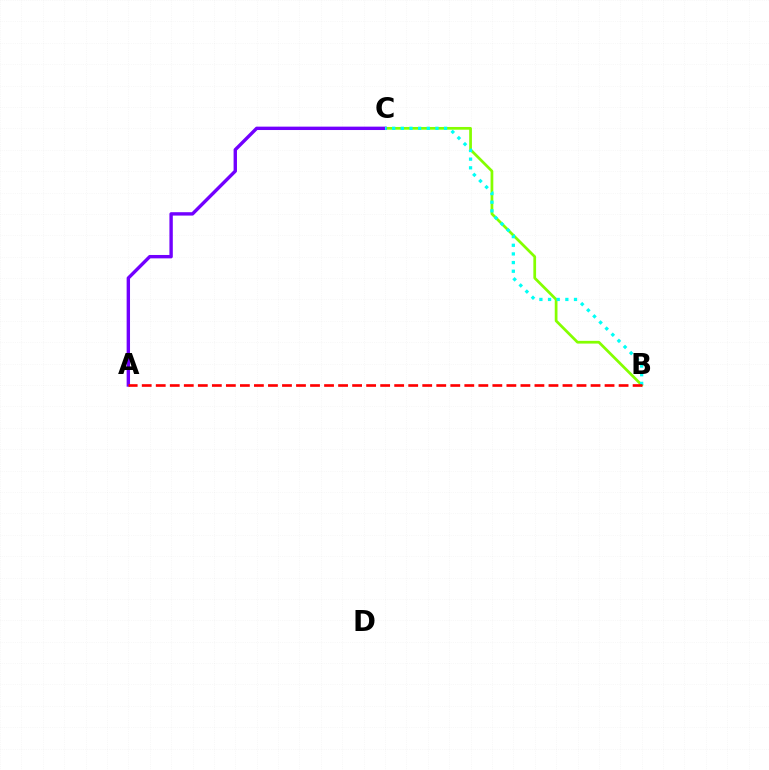{('B', 'C'): [{'color': '#84ff00', 'line_style': 'solid', 'thickness': 1.97}, {'color': '#00fff6', 'line_style': 'dotted', 'thickness': 2.35}], ('A', 'C'): [{'color': '#7200ff', 'line_style': 'solid', 'thickness': 2.44}], ('A', 'B'): [{'color': '#ff0000', 'line_style': 'dashed', 'thickness': 1.91}]}